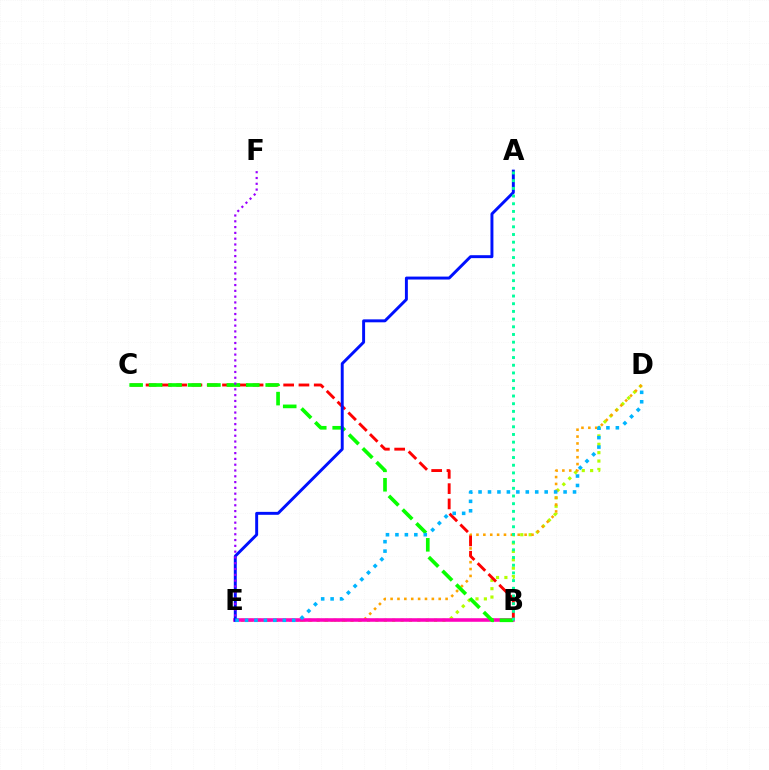{('D', 'E'): [{'color': '#b3ff00', 'line_style': 'dotted', 'thickness': 2.28}, {'color': '#ffa500', 'line_style': 'dotted', 'thickness': 1.87}, {'color': '#00b5ff', 'line_style': 'dotted', 'thickness': 2.57}], ('B', 'C'): [{'color': '#ff0000', 'line_style': 'dashed', 'thickness': 2.08}, {'color': '#08ff00', 'line_style': 'dashed', 'thickness': 2.64}], ('B', 'E'): [{'color': '#ff00bd', 'line_style': 'solid', 'thickness': 2.57}], ('A', 'E'): [{'color': '#0010ff', 'line_style': 'solid', 'thickness': 2.12}], ('A', 'B'): [{'color': '#00ff9d', 'line_style': 'dotted', 'thickness': 2.09}], ('E', 'F'): [{'color': '#9b00ff', 'line_style': 'dotted', 'thickness': 1.57}]}